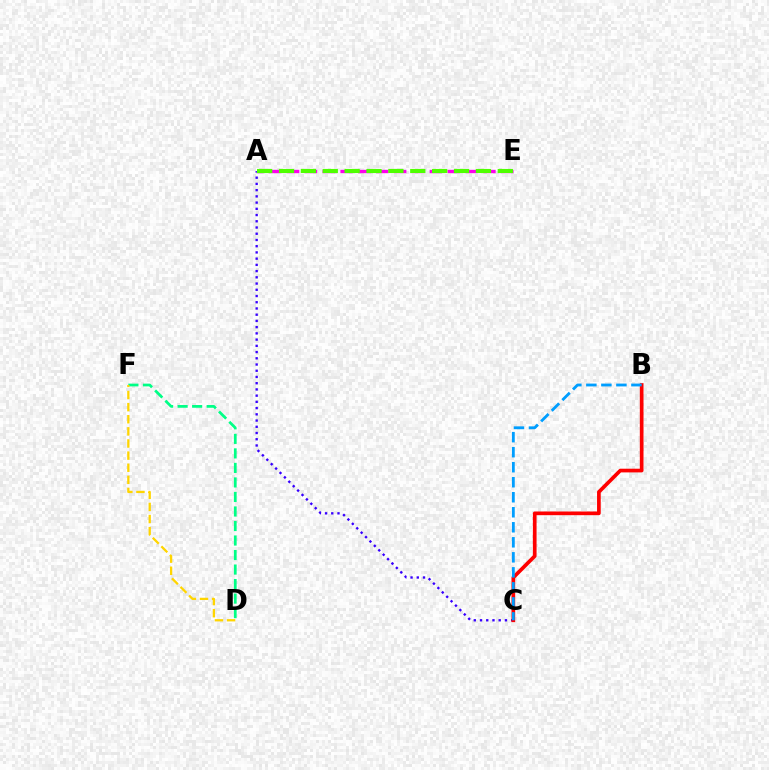{('A', 'C'): [{'color': '#3700ff', 'line_style': 'dotted', 'thickness': 1.69}], ('B', 'C'): [{'color': '#ff0000', 'line_style': 'solid', 'thickness': 2.65}, {'color': '#009eff', 'line_style': 'dashed', 'thickness': 2.04}], ('A', 'E'): [{'color': '#ff00ed', 'line_style': 'dashed', 'thickness': 2.42}, {'color': '#4fff00', 'line_style': 'dashed', 'thickness': 2.97}], ('D', 'F'): [{'color': '#00ff86', 'line_style': 'dashed', 'thickness': 1.97}, {'color': '#ffd500', 'line_style': 'dashed', 'thickness': 1.65}]}